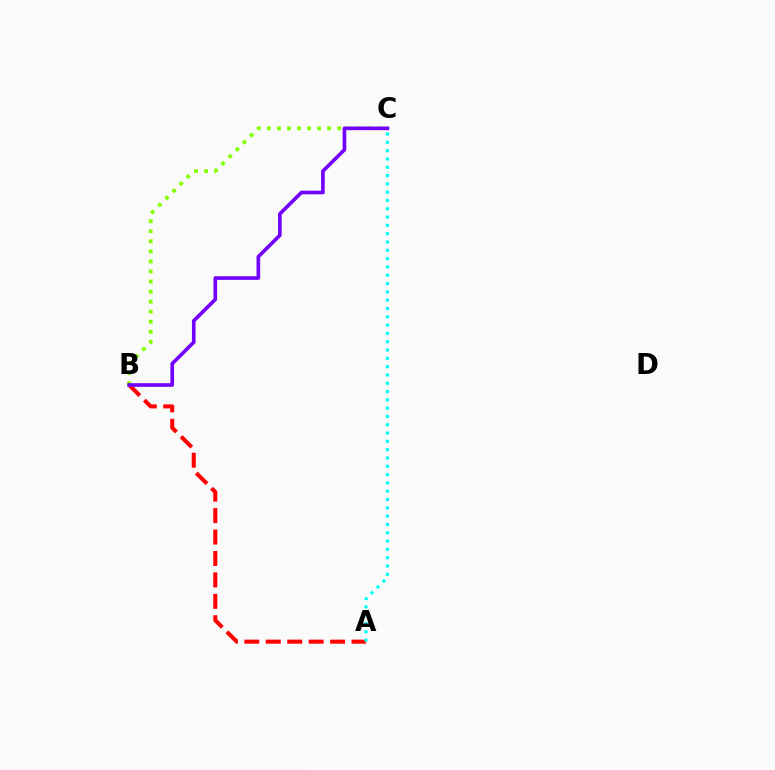{('A', 'B'): [{'color': '#ff0000', 'line_style': 'dashed', 'thickness': 2.91}], ('A', 'C'): [{'color': '#00fff6', 'line_style': 'dotted', 'thickness': 2.26}], ('B', 'C'): [{'color': '#84ff00', 'line_style': 'dotted', 'thickness': 2.73}, {'color': '#7200ff', 'line_style': 'solid', 'thickness': 2.62}]}